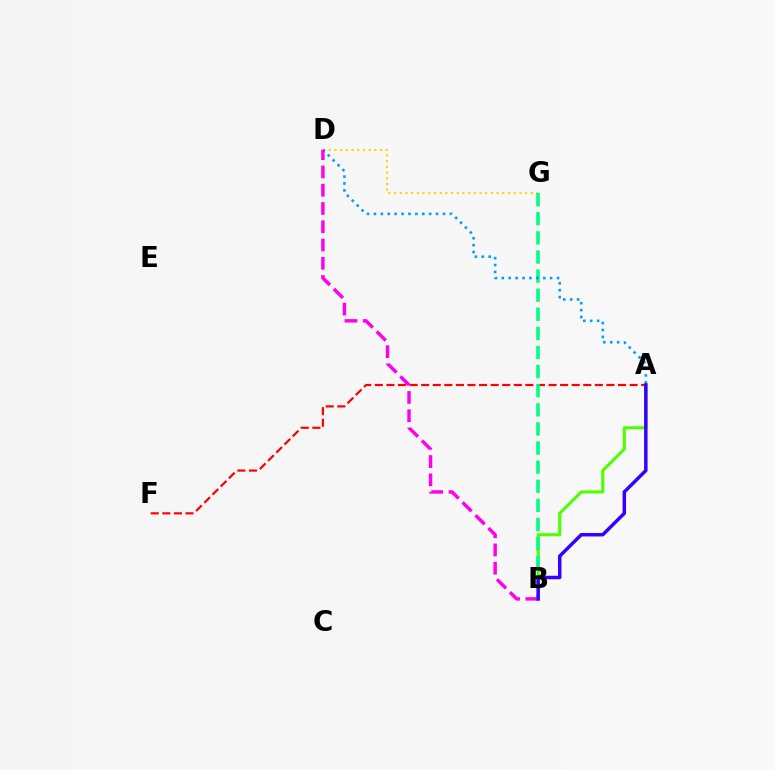{('D', 'G'): [{'color': '#ffd500', 'line_style': 'dotted', 'thickness': 1.55}], ('A', 'B'): [{'color': '#4fff00', 'line_style': 'solid', 'thickness': 2.22}, {'color': '#3700ff', 'line_style': 'solid', 'thickness': 2.5}], ('A', 'F'): [{'color': '#ff0000', 'line_style': 'dashed', 'thickness': 1.57}], ('B', 'G'): [{'color': '#00ff86', 'line_style': 'dashed', 'thickness': 2.6}], ('A', 'D'): [{'color': '#009eff', 'line_style': 'dotted', 'thickness': 1.88}], ('B', 'D'): [{'color': '#ff00ed', 'line_style': 'dashed', 'thickness': 2.48}]}